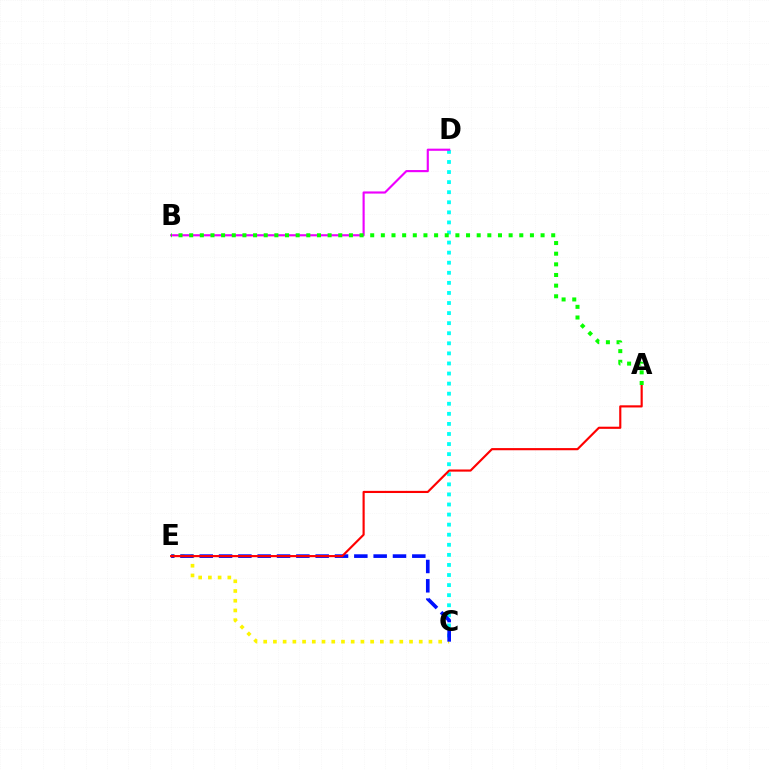{('C', 'E'): [{'color': '#fcf500', 'line_style': 'dotted', 'thickness': 2.64}, {'color': '#0010ff', 'line_style': 'dashed', 'thickness': 2.63}], ('C', 'D'): [{'color': '#00fff6', 'line_style': 'dotted', 'thickness': 2.74}], ('B', 'D'): [{'color': '#ee00ff', 'line_style': 'solid', 'thickness': 1.54}], ('A', 'E'): [{'color': '#ff0000', 'line_style': 'solid', 'thickness': 1.55}], ('A', 'B'): [{'color': '#08ff00', 'line_style': 'dotted', 'thickness': 2.89}]}